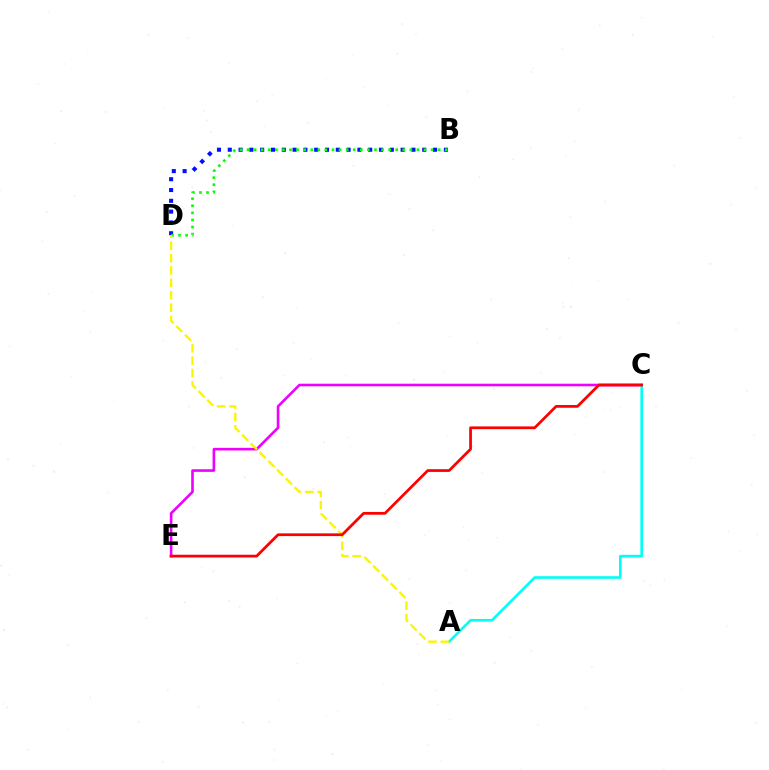{('B', 'D'): [{'color': '#0010ff', 'line_style': 'dotted', 'thickness': 2.94}, {'color': '#08ff00', 'line_style': 'dotted', 'thickness': 1.92}], ('C', 'E'): [{'color': '#ee00ff', 'line_style': 'solid', 'thickness': 1.88}, {'color': '#ff0000', 'line_style': 'solid', 'thickness': 1.98}], ('A', 'C'): [{'color': '#00fff6', 'line_style': 'solid', 'thickness': 1.89}], ('A', 'D'): [{'color': '#fcf500', 'line_style': 'dashed', 'thickness': 1.68}]}